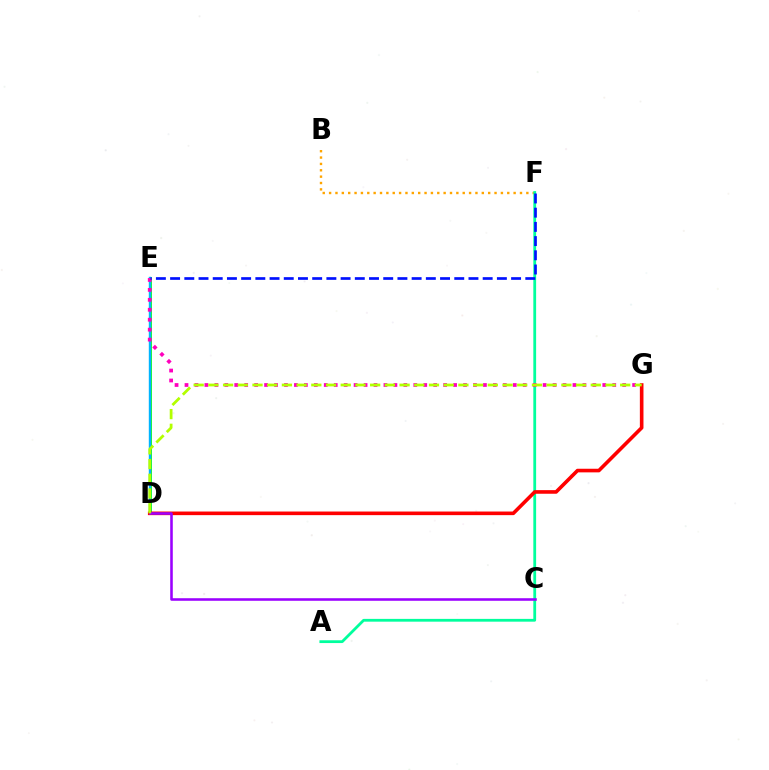{('B', 'F'): [{'color': '#ffa500', 'line_style': 'dotted', 'thickness': 1.73}], ('A', 'F'): [{'color': '#00ff9d', 'line_style': 'solid', 'thickness': 2.01}], ('D', 'E'): [{'color': '#08ff00', 'line_style': 'solid', 'thickness': 1.99}, {'color': '#00b5ff', 'line_style': 'solid', 'thickness': 1.73}], ('E', 'G'): [{'color': '#ff00bd', 'line_style': 'dotted', 'thickness': 2.7}], ('D', 'G'): [{'color': '#ff0000', 'line_style': 'solid', 'thickness': 2.6}, {'color': '#b3ff00', 'line_style': 'dashed', 'thickness': 2.0}], ('C', 'D'): [{'color': '#9b00ff', 'line_style': 'solid', 'thickness': 1.84}], ('E', 'F'): [{'color': '#0010ff', 'line_style': 'dashed', 'thickness': 1.93}]}